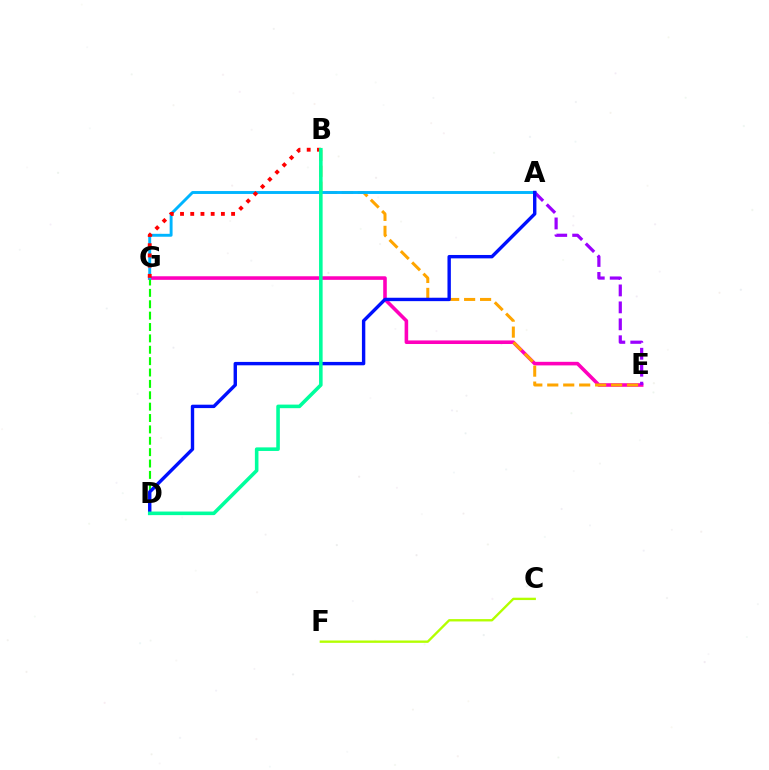{('E', 'G'): [{'color': '#ff00bd', 'line_style': 'solid', 'thickness': 2.58}], ('A', 'E'): [{'color': '#9b00ff', 'line_style': 'dashed', 'thickness': 2.3}], ('B', 'E'): [{'color': '#ffa500', 'line_style': 'dashed', 'thickness': 2.17}], ('D', 'G'): [{'color': '#08ff00', 'line_style': 'dashed', 'thickness': 1.55}], ('A', 'G'): [{'color': '#00b5ff', 'line_style': 'solid', 'thickness': 2.1}], ('B', 'G'): [{'color': '#ff0000', 'line_style': 'dotted', 'thickness': 2.78}], ('A', 'D'): [{'color': '#0010ff', 'line_style': 'solid', 'thickness': 2.44}], ('B', 'D'): [{'color': '#00ff9d', 'line_style': 'solid', 'thickness': 2.58}], ('C', 'F'): [{'color': '#b3ff00', 'line_style': 'solid', 'thickness': 1.69}]}